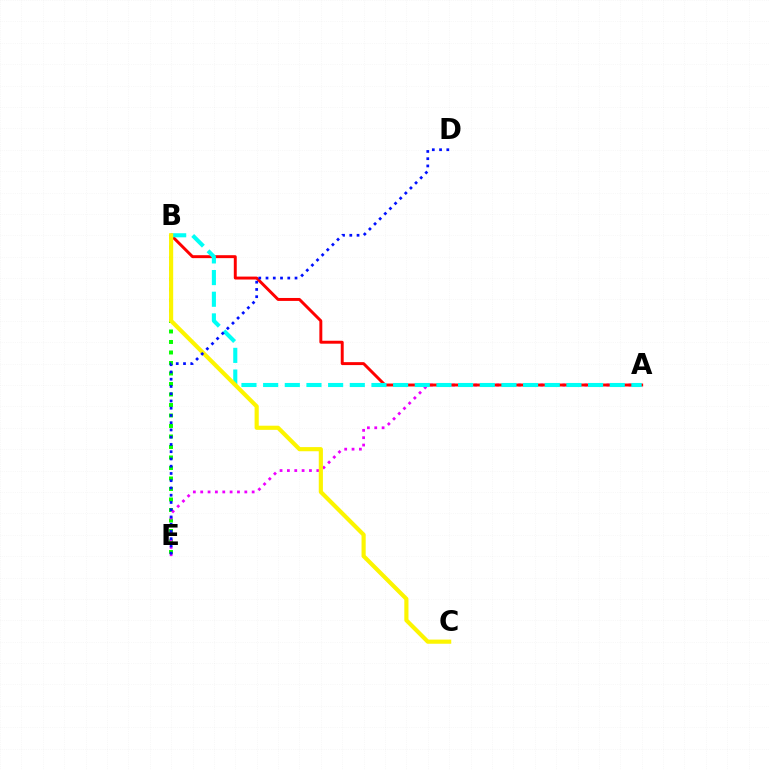{('B', 'E'): [{'color': '#08ff00', 'line_style': 'dotted', 'thickness': 2.85}], ('A', 'E'): [{'color': '#ee00ff', 'line_style': 'dotted', 'thickness': 2.0}], ('A', 'B'): [{'color': '#ff0000', 'line_style': 'solid', 'thickness': 2.12}, {'color': '#00fff6', 'line_style': 'dashed', 'thickness': 2.94}], ('B', 'C'): [{'color': '#fcf500', 'line_style': 'solid', 'thickness': 2.99}], ('D', 'E'): [{'color': '#0010ff', 'line_style': 'dotted', 'thickness': 1.97}]}